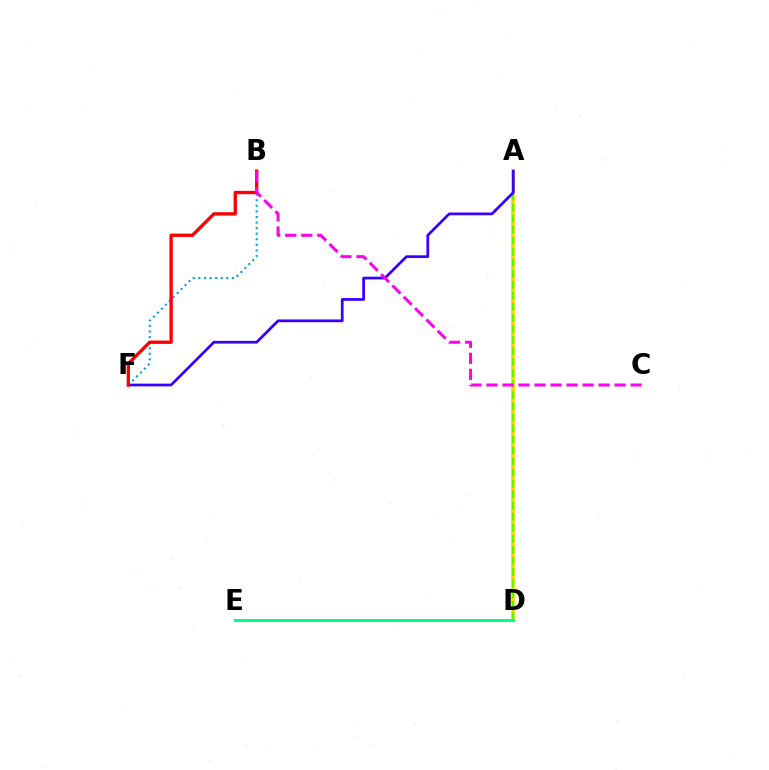{('A', 'D'): [{'color': '#ffd500', 'line_style': 'solid', 'thickness': 2.65}, {'color': '#4fff00', 'line_style': 'dashed', 'thickness': 1.5}], ('D', 'E'): [{'color': '#00ff86', 'line_style': 'solid', 'thickness': 2.17}], ('B', 'F'): [{'color': '#009eff', 'line_style': 'dotted', 'thickness': 1.51}, {'color': '#ff0000', 'line_style': 'solid', 'thickness': 2.4}], ('A', 'F'): [{'color': '#3700ff', 'line_style': 'solid', 'thickness': 1.97}], ('B', 'C'): [{'color': '#ff00ed', 'line_style': 'dashed', 'thickness': 2.18}]}